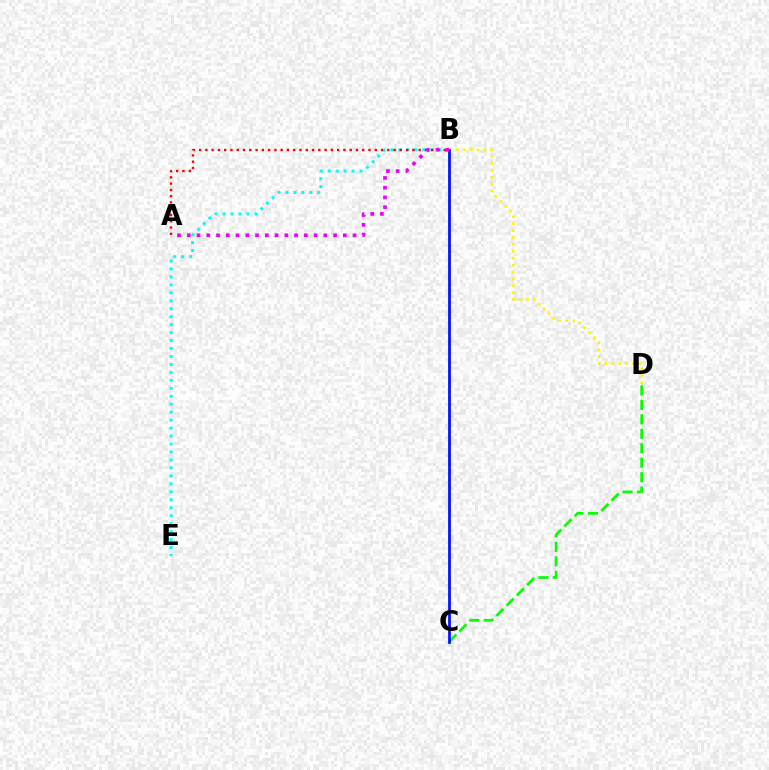{('C', 'D'): [{'color': '#08ff00', 'line_style': 'dashed', 'thickness': 1.96}], ('B', 'D'): [{'color': '#fcf500', 'line_style': 'dotted', 'thickness': 1.88}], ('B', 'E'): [{'color': '#00fff6', 'line_style': 'dotted', 'thickness': 2.16}], ('A', 'B'): [{'color': '#ff0000', 'line_style': 'dotted', 'thickness': 1.7}, {'color': '#ee00ff', 'line_style': 'dotted', 'thickness': 2.65}], ('B', 'C'): [{'color': '#0010ff', 'line_style': 'solid', 'thickness': 1.97}]}